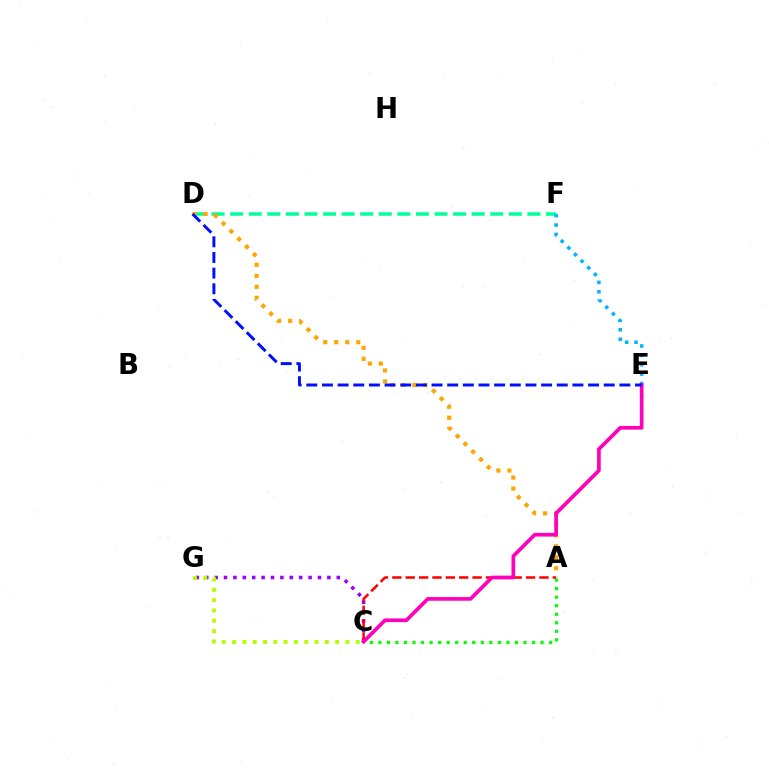{('C', 'G'): [{'color': '#9b00ff', 'line_style': 'dotted', 'thickness': 2.55}, {'color': '#b3ff00', 'line_style': 'dotted', 'thickness': 2.8}], ('A', 'C'): [{'color': '#08ff00', 'line_style': 'dotted', 'thickness': 2.32}, {'color': '#ff0000', 'line_style': 'dashed', 'thickness': 1.82}], ('D', 'F'): [{'color': '#00ff9d', 'line_style': 'dashed', 'thickness': 2.52}], ('A', 'D'): [{'color': '#ffa500', 'line_style': 'dotted', 'thickness': 2.99}], ('E', 'F'): [{'color': '#00b5ff', 'line_style': 'dotted', 'thickness': 2.55}], ('C', 'E'): [{'color': '#ff00bd', 'line_style': 'solid', 'thickness': 2.66}], ('D', 'E'): [{'color': '#0010ff', 'line_style': 'dashed', 'thickness': 2.13}]}